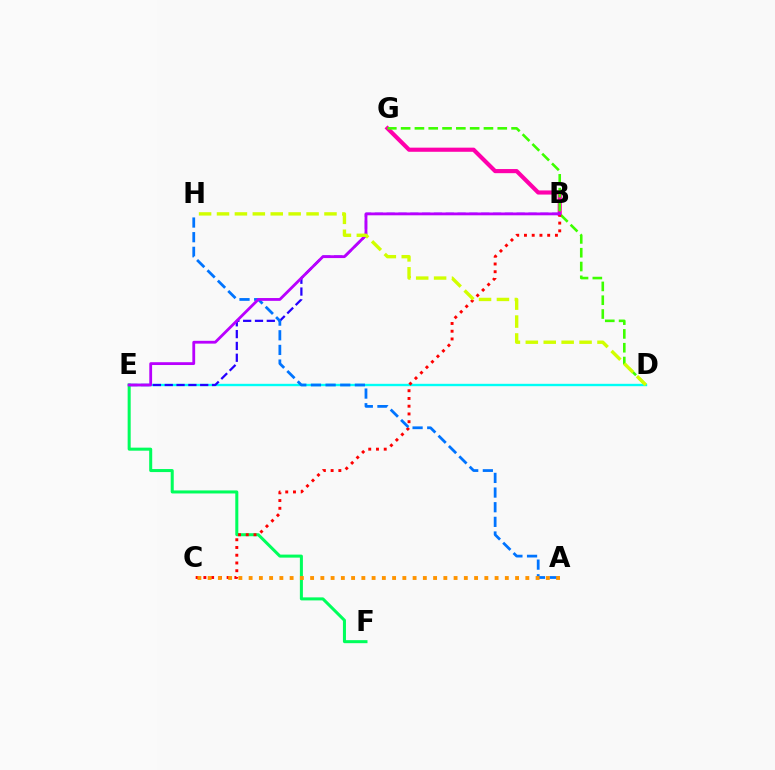{('B', 'G'): [{'color': '#ff00ac', 'line_style': 'solid', 'thickness': 2.98}], ('D', 'G'): [{'color': '#3dff00', 'line_style': 'dashed', 'thickness': 1.88}], ('D', 'E'): [{'color': '#00fff6', 'line_style': 'solid', 'thickness': 1.71}], ('E', 'F'): [{'color': '#00ff5c', 'line_style': 'solid', 'thickness': 2.18}], ('B', 'E'): [{'color': '#2500ff', 'line_style': 'dashed', 'thickness': 1.61}, {'color': '#b900ff', 'line_style': 'solid', 'thickness': 2.02}], ('B', 'C'): [{'color': '#ff0000', 'line_style': 'dotted', 'thickness': 2.1}], ('A', 'H'): [{'color': '#0074ff', 'line_style': 'dashed', 'thickness': 1.99}], ('A', 'C'): [{'color': '#ff9400', 'line_style': 'dotted', 'thickness': 2.78}], ('D', 'H'): [{'color': '#d1ff00', 'line_style': 'dashed', 'thickness': 2.43}]}